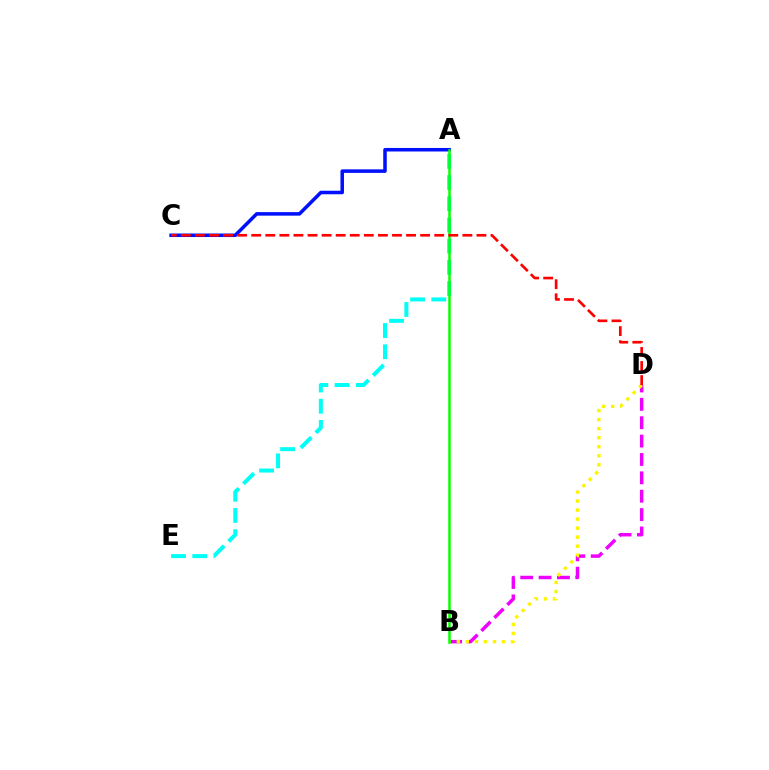{('B', 'D'): [{'color': '#ee00ff', 'line_style': 'dashed', 'thickness': 2.5}, {'color': '#fcf500', 'line_style': 'dotted', 'thickness': 2.45}], ('A', 'C'): [{'color': '#0010ff', 'line_style': 'solid', 'thickness': 2.54}], ('A', 'E'): [{'color': '#00fff6', 'line_style': 'dashed', 'thickness': 2.88}], ('A', 'B'): [{'color': '#08ff00', 'line_style': 'solid', 'thickness': 1.81}], ('C', 'D'): [{'color': '#ff0000', 'line_style': 'dashed', 'thickness': 1.91}]}